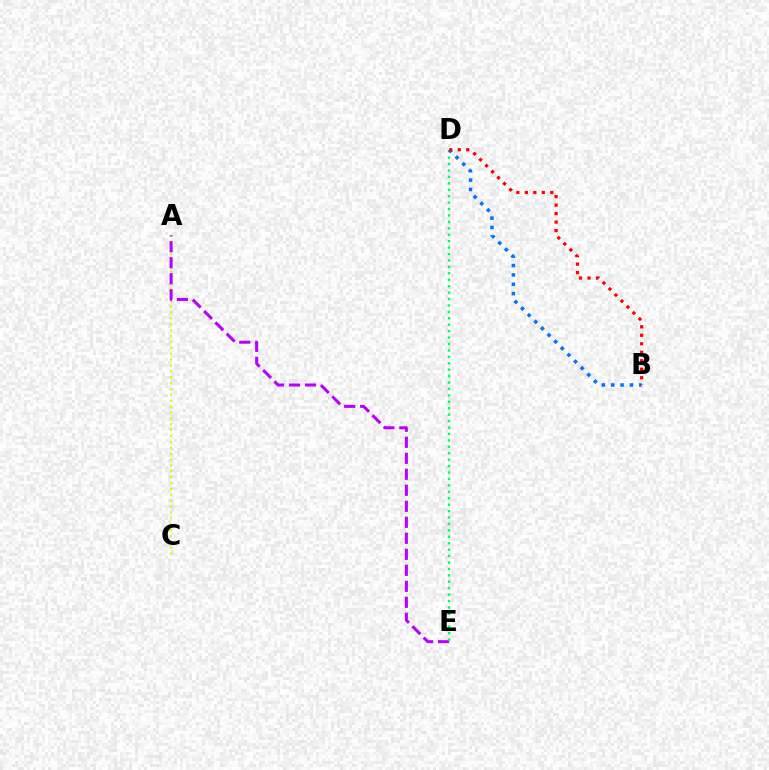{('A', 'C'): [{'color': '#d1ff00', 'line_style': 'dotted', 'thickness': 1.6}], ('A', 'E'): [{'color': '#b900ff', 'line_style': 'dashed', 'thickness': 2.17}], ('D', 'E'): [{'color': '#00ff5c', 'line_style': 'dotted', 'thickness': 1.75}], ('B', 'D'): [{'color': '#0074ff', 'line_style': 'dotted', 'thickness': 2.55}, {'color': '#ff0000', 'line_style': 'dotted', 'thickness': 2.3}]}